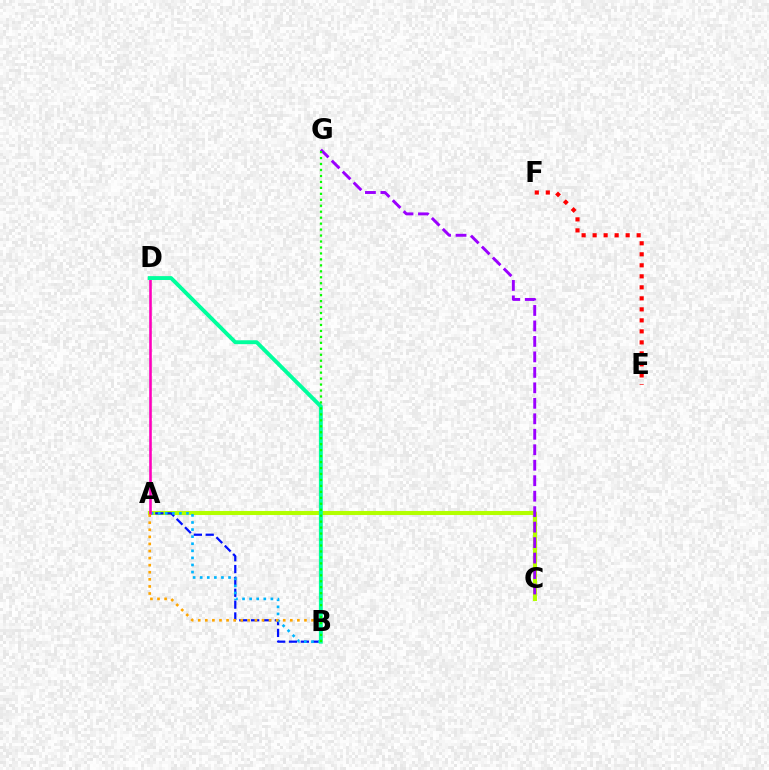{('A', 'C'): [{'color': '#b3ff00', 'line_style': 'solid', 'thickness': 2.93}], ('A', 'B'): [{'color': '#0010ff', 'line_style': 'dashed', 'thickness': 1.61}, {'color': '#00b5ff', 'line_style': 'dotted', 'thickness': 1.92}, {'color': '#ffa500', 'line_style': 'dotted', 'thickness': 1.92}], ('A', 'D'): [{'color': '#ff00bd', 'line_style': 'solid', 'thickness': 1.87}], ('B', 'D'): [{'color': '#00ff9d', 'line_style': 'solid', 'thickness': 2.8}], ('E', 'F'): [{'color': '#ff0000', 'line_style': 'dotted', 'thickness': 2.99}], ('C', 'G'): [{'color': '#9b00ff', 'line_style': 'dashed', 'thickness': 2.1}], ('B', 'G'): [{'color': '#08ff00', 'line_style': 'dotted', 'thickness': 1.62}]}